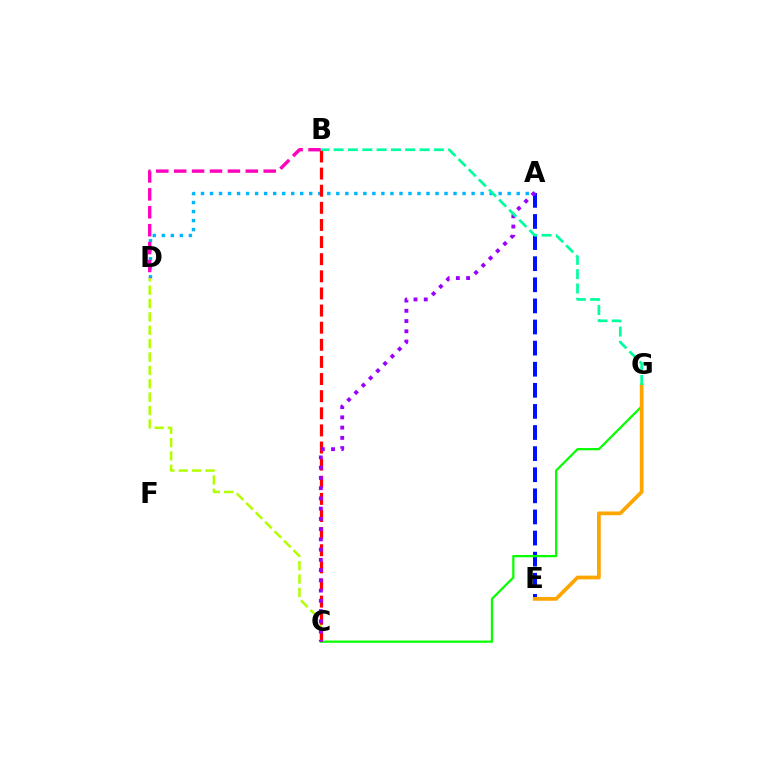{('A', 'E'): [{'color': '#0010ff', 'line_style': 'dashed', 'thickness': 2.87}], ('C', 'G'): [{'color': '#08ff00', 'line_style': 'solid', 'thickness': 1.62}], ('A', 'D'): [{'color': '#00b5ff', 'line_style': 'dotted', 'thickness': 2.45}], ('B', 'D'): [{'color': '#ff00bd', 'line_style': 'dashed', 'thickness': 2.43}], ('C', 'D'): [{'color': '#b3ff00', 'line_style': 'dashed', 'thickness': 1.82}], ('B', 'C'): [{'color': '#ff0000', 'line_style': 'dashed', 'thickness': 2.33}], ('A', 'C'): [{'color': '#9b00ff', 'line_style': 'dotted', 'thickness': 2.78}], ('E', 'G'): [{'color': '#ffa500', 'line_style': 'solid', 'thickness': 2.69}], ('B', 'G'): [{'color': '#00ff9d', 'line_style': 'dashed', 'thickness': 1.94}]}